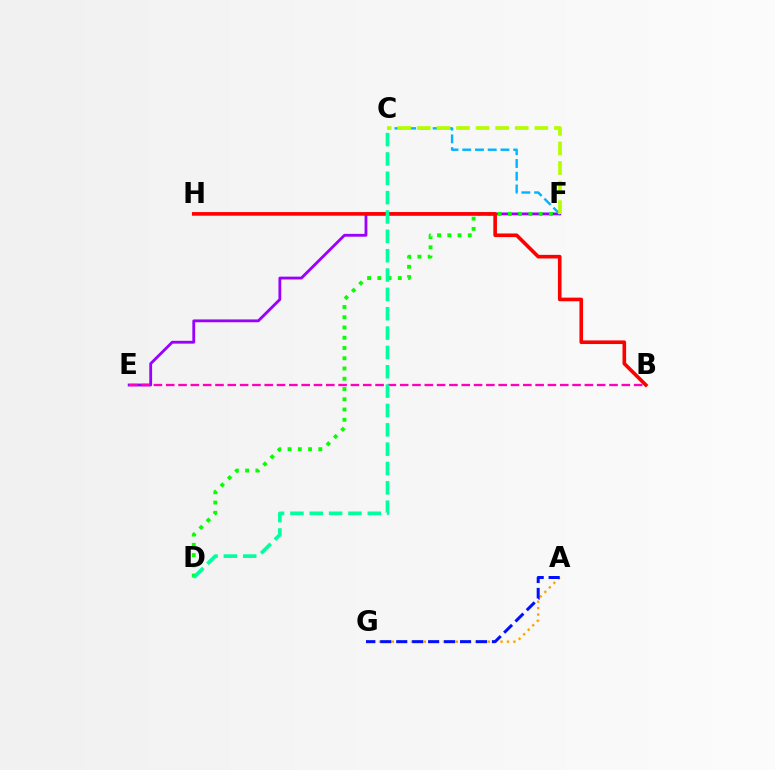{('E', 'F'): [{'color': '#9b00ff', 'line_style': 'solid', 'thickness': 2.04}], ('A', 'G'): [{'color': '#ffa500', 'line_style': 'dotted', 'thickness': 1.74}, {'color': '#0010ff', 'line_style': 'dashed', 'thickness': 2.17}], ('D', 'F'): [{'color': '#08ff00', 'line_style': 'dotted', 'thickness': 2.78}], ('C', 'F'): [{'color': '#00b5ff', 'line_style': 'dashed', 'thickness': 1.73}, {'color': '#b3ff00', 'line_style': 'dashed', 'thickness': 2.66}], ('B', 'H'): [{'color': '#ff0000', 'line_style': 'solid', 'thickness': 2.61}], ('B', 'E'): [{'color': '#ff00bd', 'line_style': 'dashed', 'thickness': 1.67}], ('C', 'D'): [{'color': '#00ff9d', 'line_style': 'dashed', 'thickness': 2.63}]}